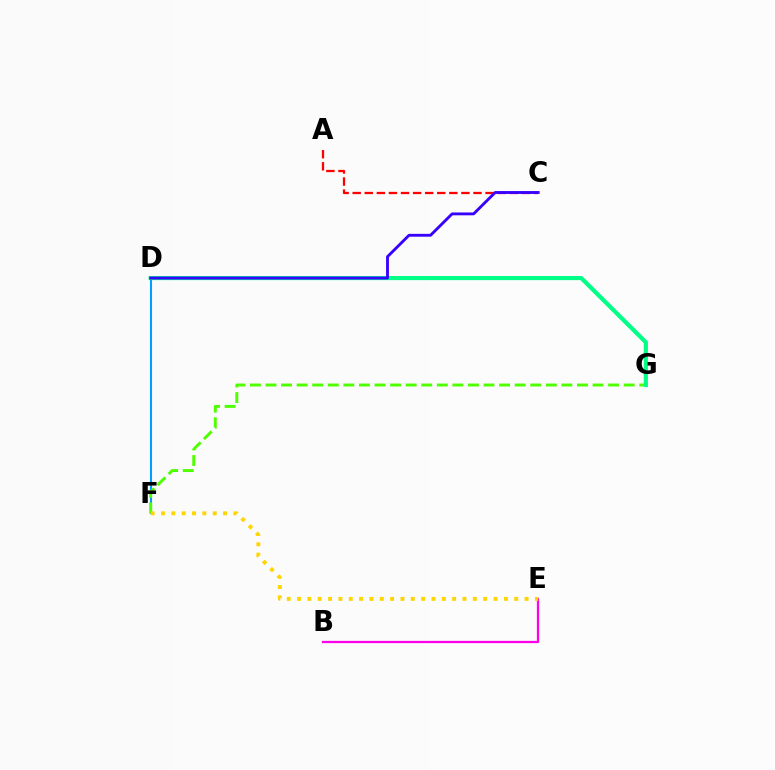{('D', 'F'): [{'color': '#009eff', 'line_style': 'solid', 'thickness': 1.5}], ('B', 'E'): [{'color': '#ff00ed', 'line_style': 'solid', 'thickness': 1.62}], ('F', 'G'): [{'color': '#4fff00', 'line_style': 'dashed', 'thickness': 2.12}], ('D', 'G'): [{'color': '#00ff86', 'line_style': 'solid', 'thickness': 2.98}], ('E', 'F'): [{'color': '#ffd500', 'line_style': 'dotted', 'thickness': 2.81}], ('A', 'C'): [{'color': '#ff0000', 'line_style': 'dashed', 'thickness': 1.64}], ('C', 'D'): [{'color': '#3700ff', 'line_style': 'solid', 'thickness': 2.05}]}